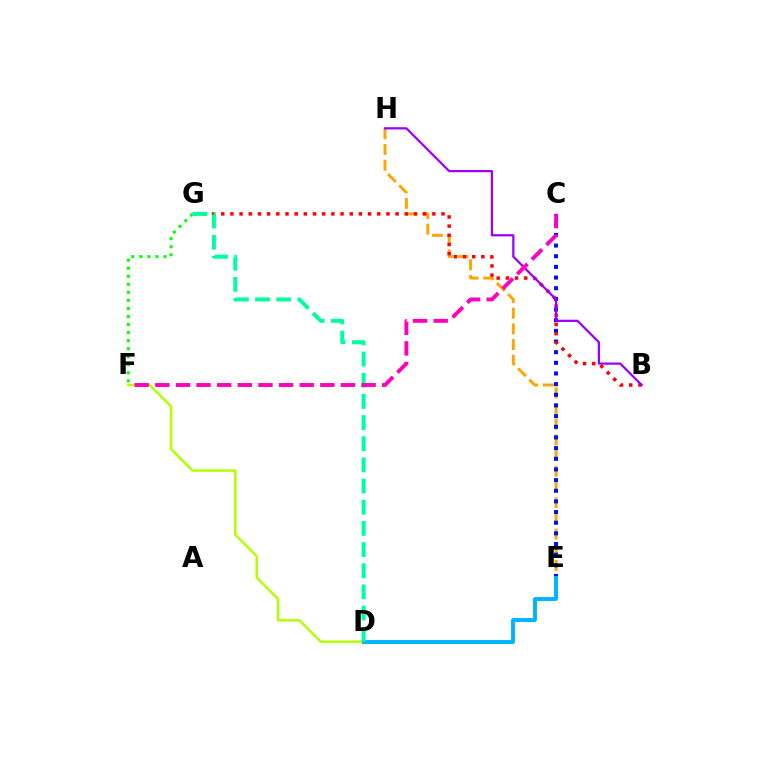{('D', 'F'): [{'color': '#b3ff00', 'line_style': 'solid', 'thickness': 1.78}], ('E', 'H'): [{'color': '#ffa500', 'line_style': 'dashed', 'thickness': 2.13}], ('F', 'G'): [{'color': '#08ff00', 'line_style': 'dotted', 'thickness': 2.18}], ('C', 'E'): [{'color': '#0010ff', 'line_style': 'dotted', 'thickness': 2.9}], ('B', 'G'): [{'color': '#ff0000', 'line_style': 'dotted', 'thickness': 2.49}], ('B', 'H'): [{'color': '#9b00ff', 'line_style': 'solid', 'thickness': 1.61}], ('D', 'E'): [{'color': '#00b5ff', 'line_style': 'solid', 'thickness': 2.82}], ('D', 'G'): [{'color': '#00ff9d', 'line_style': 'dashed', 'thickness': 2.88}], ('C', 'F'): [{'color': '#ff00bd', 'line_style': 'dashed', 'thickness': 2.8}]}